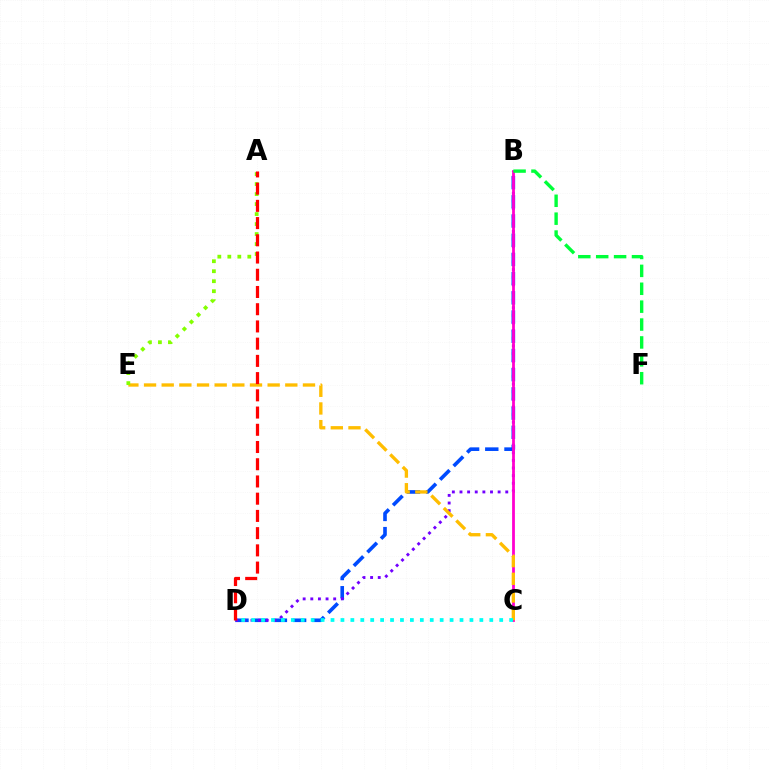{('B', 'D'): [{'color': '#004bff', 'line_style': 'dashed', 'thickness': 2.61}, {'color': '#7200ff', 'line_style': 'dotted', 'thickness': 2.07}], ('B', 'C'): [{'color': '#ff00cf', 'line_style': 'solid', 'thickness': 2.01}], ('B', 'F'): [{'color': '#00ff39', 'line_style': 'dashed', 'thickness': 2.43}], ('C', 'E'): [{'color': '#ffbd00', 'line_style': 'dashed', 'thickness': 2.4}], ('C', 'D'): [{'color': '#00fff6', 'line_style': 'dotted', 'thickness': 2.7}], ('A', 'E'): [{'color': '#84ff00', 'line_style': 'dotted', 'thickness': 2.71}], ('A', 'D'): [{'color': '#ff0000', 'line_style': 'dashed', 'thickness': 2.34}]}